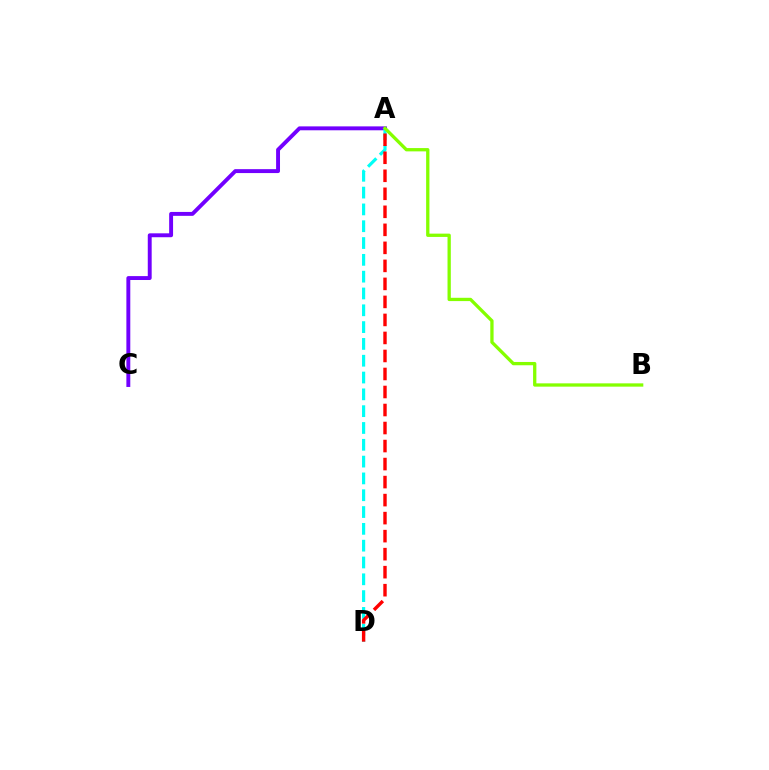{('A', 'C'): [{'color': '#7200ff', 'line_style': 'solid', 'thickness': 2.81}], ('A', 'D'): [{'color': '#00fff6', 'line_style': 'dashed', 'thickness': 2.28}, {'color': '#ff0000', 'line_style': 'dashed', 'thickness': 2.45}], ('A', 'B'): [{'color': '#84ff00', 'line_style': 'solid', 'thickness': 2.37}]}